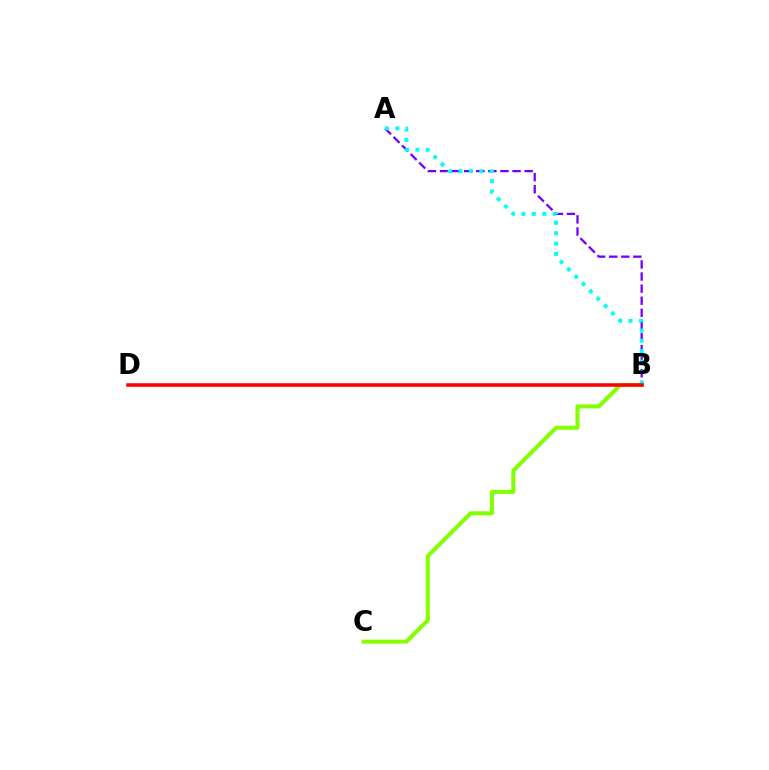{('A', 'B'): [{'color': '#7200ff', 'line_style': 'dashed', 'thickness': 1.64}, {'color': '#00fff6', 'line_style': 'dotted', 'thickness': 2.82}], ('B', 'C'): [{'color': '#84ff00', 'line_style': 'solid', 'thickness': 2.91}], ('B', 'D'): [{'color': '#ff0000', 'line_style': 'solid', 'thickness': 2.55}]}